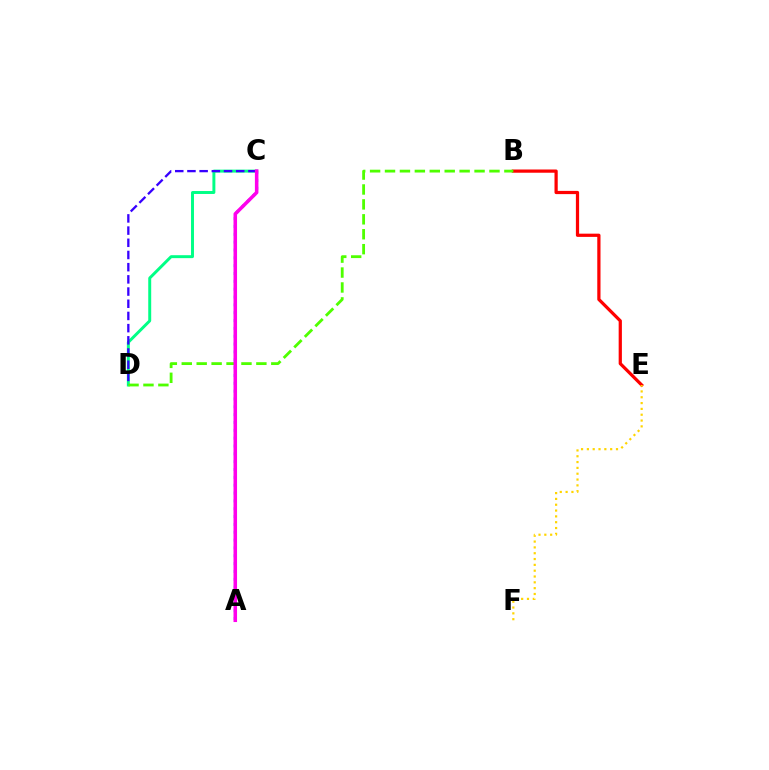{('B', 'E'): [{'color': '#ff0000', 'line_style': 'solid', 'thickness': 2.32}], ('A', 'C'): [{'color': '#009eff', 'line_style': 'dotted', 'thickness': 2.13}, {'color': '#ff00ed', 'line_style': 'solid', 'thickness': 2.55}], ('C', 'D'): [{'color': '#00ff86', 'line_style': 'solid', 'thickness': 2.13}, {'color': '#3700ff', 'line_style': 'dashed', 'thickness': 1.66}], ('E', 'F'): [{'color': '#ffd500', 'line_style': 'dotted', 'thickness': 1.58}], ('B', 'D'): [{'color': '#4fff00', 'line_style': 'dashed', 'thickness': 2.03}]}